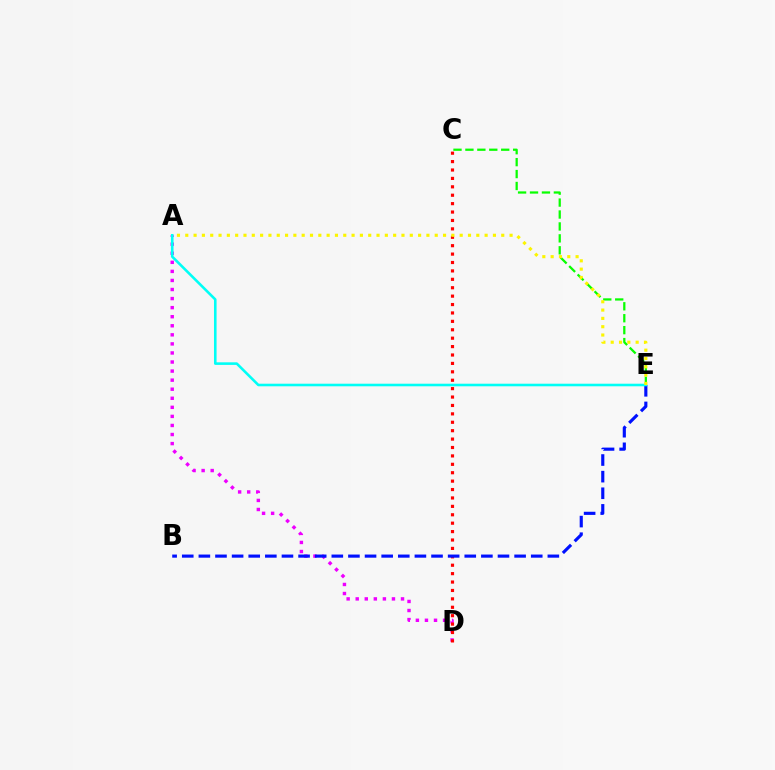{('C', 'E'): [{'color': '#08ff00', 'line_style': 'dashed', 'thickness': 1.62}], ('A', 'D'): [{'color': '#ee00ff', 'line_style': 'dotted', 'thickness': 2.46}], ('C', 'D'): [{'color': '#ff0000', 'line_style': 'dotted', 'thickness': 2.28}], ('B', 'E'): [{'color': '#0010ff', 'line_style': 'dashed', 'thickness': 2.26}], ('A', 'E'): [{'color': '#00fff6', 'line_style': 'solid', 'thickness': 1.86}, {'color': '#fcf500', 'line_style': 'dotted', 'thickness': 2.26}]}